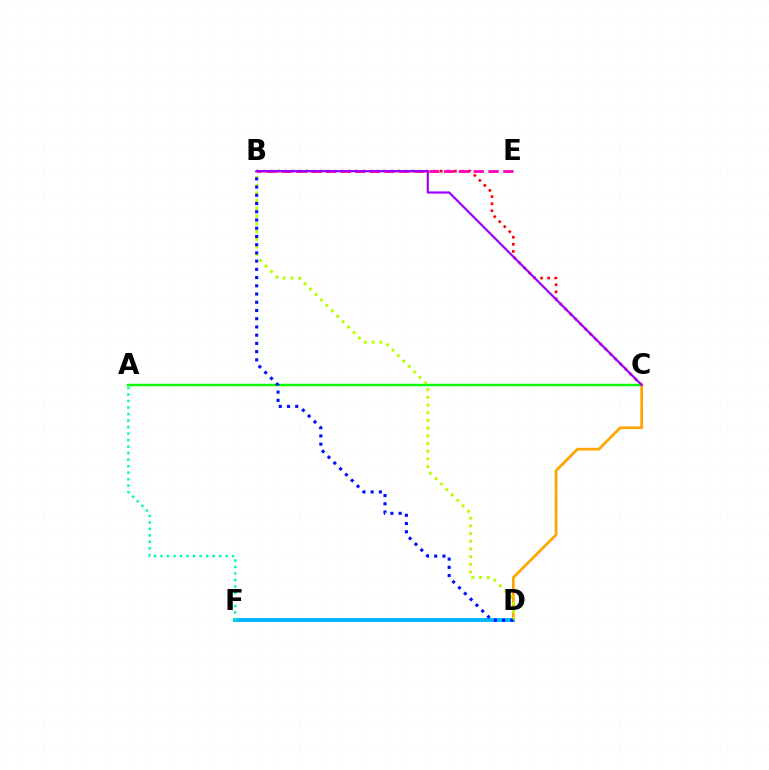{('B', 'C'): [{'color': '#ff0000', 'line_style': 'dotted', 'thickness': 1.92}, {'color': '#9b00ff', 'line_style': 'solid', 'thickness': 1.56}], ('B', 'E'): [{'color': '#ff00bd', 'line_style': 'dashed', 'thickness': 2.01}], ('A', 'C'): [{'color': '#08ff00', 'line_style': 'solid', 'thickness': 1.75}], ('C', 'D'): [{'color': '#ffa500', 'line_style': 'solid', 'thickness': 1.96}], ('D', 'F'): [{'color': '#00b5ff', 'line_style': 'solid', 'thickness': 2.77}], ('B', 'D'): [{'color': '#b3ff00', 'line_style': 'dotted', 'thickness': 2.09}, {'color': '#0010ff', 'line_style': 'dotted', 'thickness': 2.24}], ('A', 'F'): [{'color': '#00ff9d', 'line_style': 'dotted', 'thickness': 1.77}]}